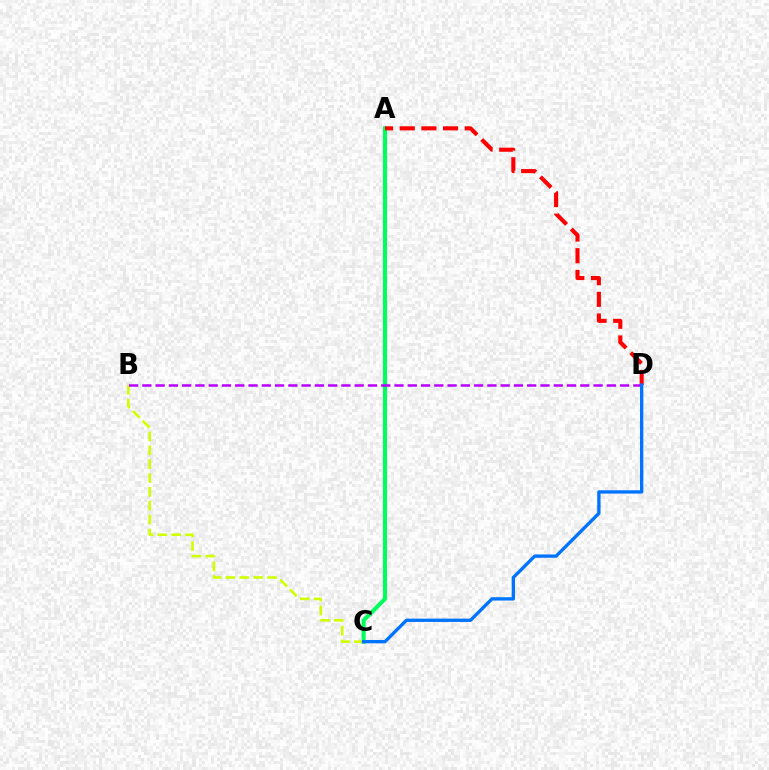{('A', 'C'): [{'color': '#00ff5c', 'line_style': 'solid', 'thickness': 2.94}], ('A', 'D'): [{'color': '#ff0000', 'line_style': 'dashed', 'thickness': 2.94}], ('B', 'C'): [{'color': '#d1ff00', 'line_style': 'dashed', 'thickness': 1.88}], ('B', 'D'): [{'color': '#b900ff', 'line_style': 'dashed', 'thickness': 1.8}], ('C', 'D'): [{'color': '#0074ff', 'line_style': 'solid', 'thickness': 2.39}]}